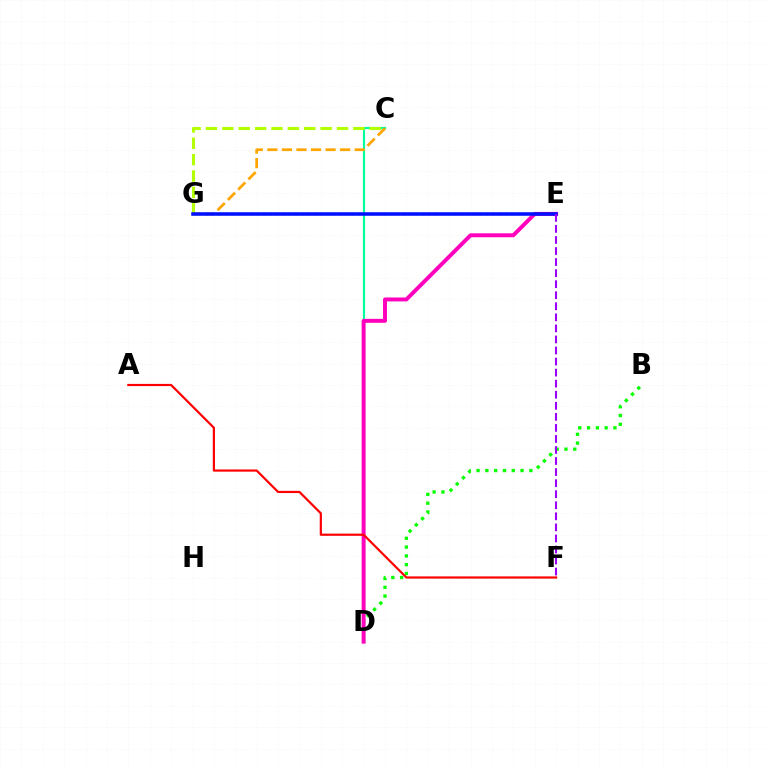{('C', 'D'): [{'color': '#00ff9d', 'line_style': 'solid', 'thickness': 1.55}], ('C', 'G'): [{'color': '#ffa500', 'line_style': 'dashed', 'thickness': 1.98}, {'color': '#b3ff00', 'line_style': 'dashed', 'thickness': 2.22}], ('E', 'G'): [{'color': '#00b5ff', 'line_style': 'dotted', 'thickness': 1.73}, {'color': '#0010ff', 'line_style': 'solid', 'thickness': 2.54}], ('B', 'D'): [{'color': '#08ff00', 'line_style': 'dotted', 'thickness': 2.39}], ('D', 'E'): [{'color': '#ff00bd', 'line_style': 'solid', 'thickness': 2.84}], ('E', 'F'): [{'color': '#9b00ff', 'line_style': 'dashed', 'thickness': 1.5}], ('A', 'F'): [{'color': '#ff0000', 'line_style': 'solid', 'thickness': 1.58}]}